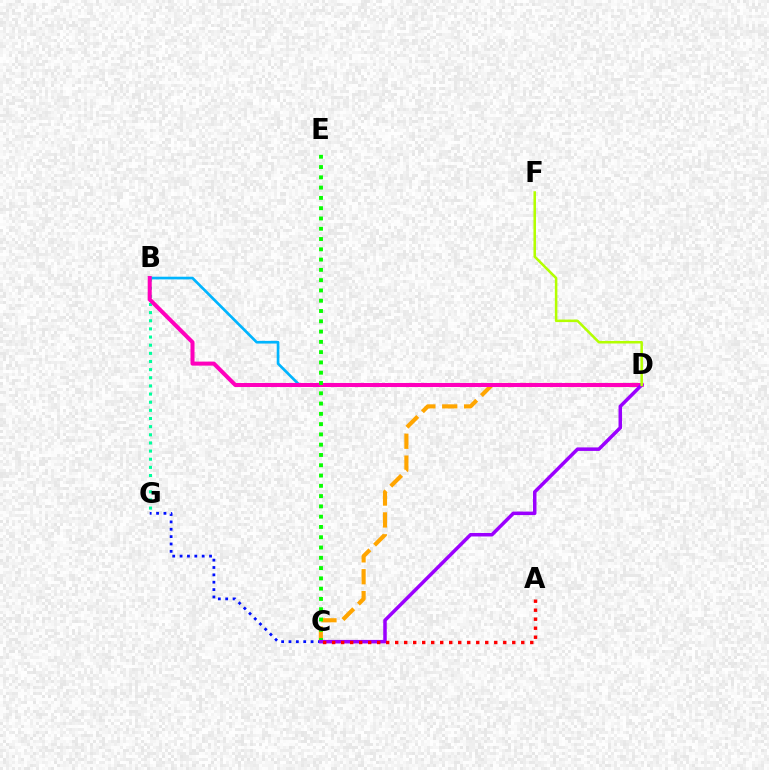{('C', 'D'): [{'color': '#ffa500', 'line_style': 'dashed', 'thickness': 2.97}, {'color': '#9b00ff', 'line_style': 'solid', 'thickness': 2.53}], ('B', 'G'): [{'color': '#00ff9d', 'line_style': 'dotted', 'thickness': 2.21}], ('C', 'G'): [{'color': '#0010ff', 'line_style': 'dotted', 'thickness': 2.0}], ('B', 'D'): [{'color': '#00b5ff', 'line_style': 'solid', 'thickness': 1.92}, {'color': '#ff00bd', 'line_style': 'solid', 'thickness': 2.9}], ('C', 'E'): [{'color': '#08ff00', 'line_style': 'dotted', 'thickness': 2.79}], ('A', 'C'): [{'color': '#ff0000', 'line_style': 'dotted', 'thickness': 2.45}], ('D', 'F'): [{'color': '#b3ff00', 'line_style': 'solid', 'thickness': 1.82}]}